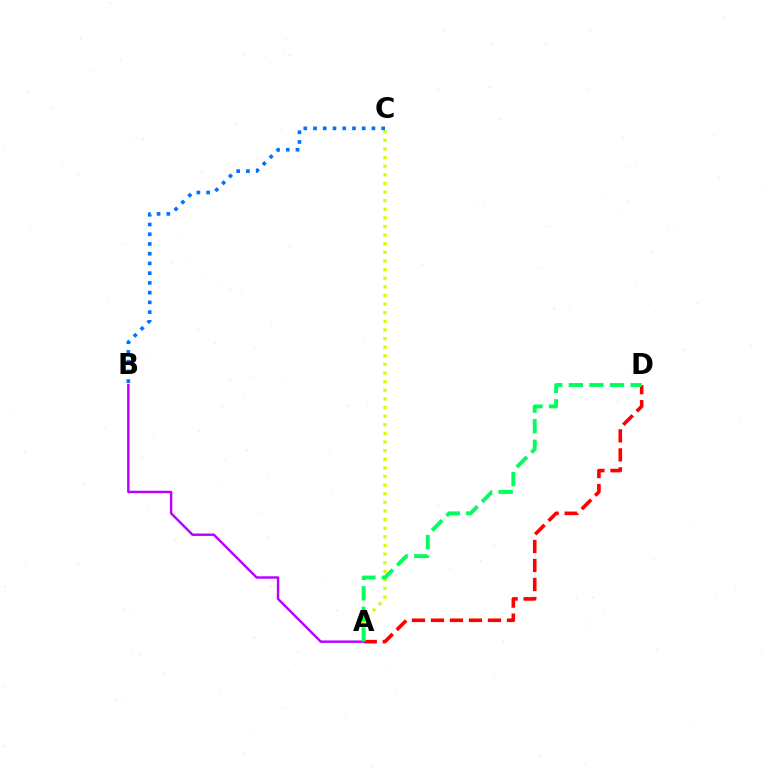{('A', 'C'): [{'color': '#d1ff00', 'line_style': 'dotted', 'thickness': 2.34}], ('A', 'D'): [{'color': '#ff0000', 'line_style': 'dashed', 'thickness': 2.58}, {'color': '#00ff5c', 'line_style': 'dashed', 'thickness': 2.8}], ('A', 'B'): [{'color': '#b900ff', 'line_style': 'solid', 'thickness': 1.75}], ('B', 'C'): [{'color': '#0074ff', 'line_style': 'dotted', 'thickness': 2.64}]}